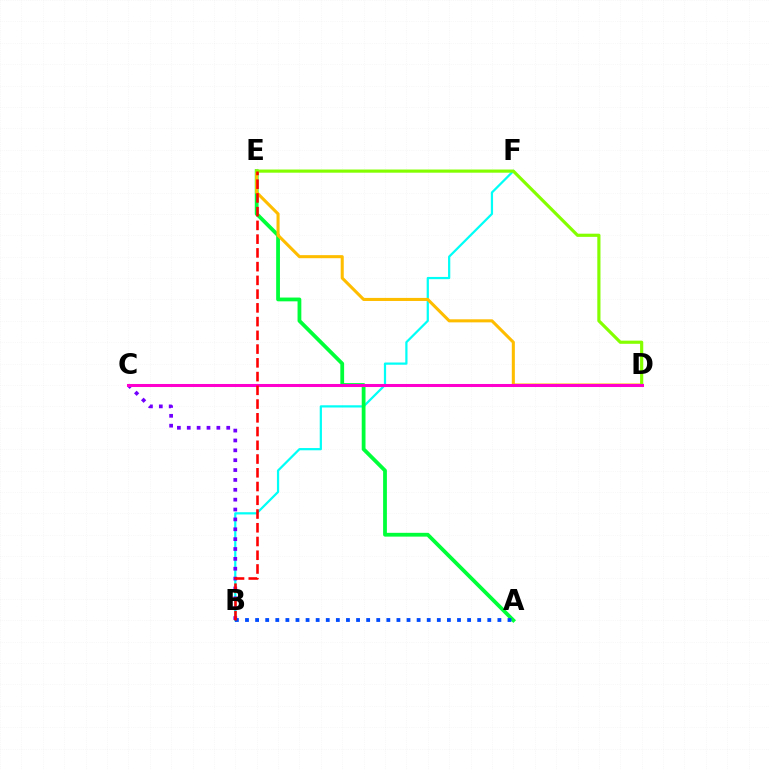{('B', 'F'): [{'color': '#00fff6', 'line_style': 'solid', 'thickness': 1.61}], ('A', 'E'): [{'color': '#00ff39', 'line_style': 'solid', 'thickness': 2.72}], ('D', 'E'): [{'color': '#ffbd00', 'line_style': 'solid', 'thickness': 2.21}, {'color': '#84ff00', 'line_style': 'solid', 'thickness': 2.28}], ('B', 'C'): [{'color': '#7200ff', 'line_style': 'dotted', 'thickness': 2.68}], ('A', 'B'): [{'color': '#004bff', 'line_style': 'dotted', 'thickness': 2.74}], ('C', 'D'): [{'color': '#ff00cf', 'line_style': 'solid', 'thickness': 2.19}], ('B', 'E'): [{'color': '#ff0000', 'line_style': 'dashed', 'thickness': 1.87}]}